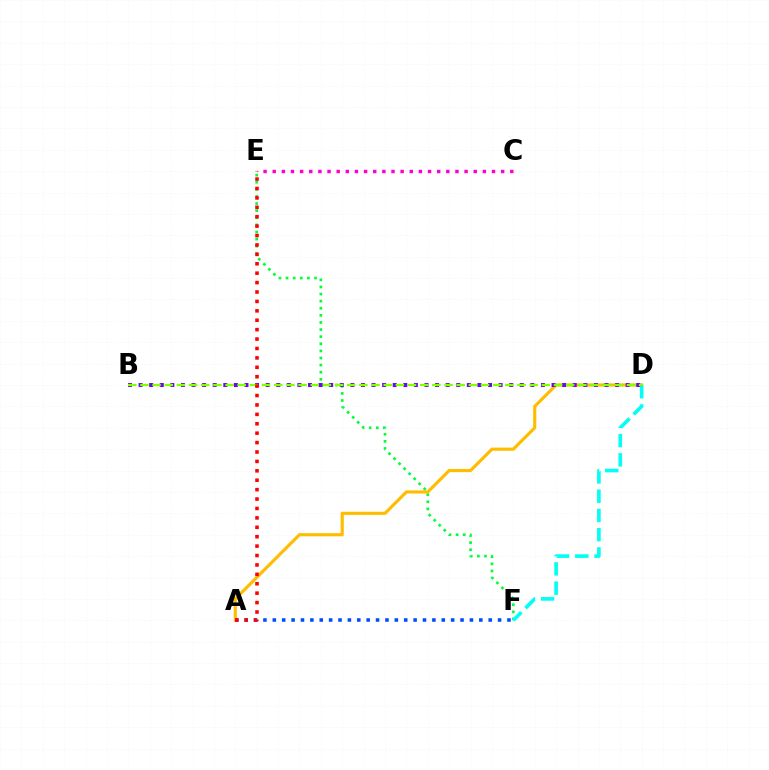{('E', 'F'): [{'color': '#00ff39', 'line_style': 'dotted', 'thickness': 1.93}], ('C', 'E'): [{'color': '#ff00cf', 'line_style': 'dotted', 'thickness': 2.48}], ('A', 'D'): [{'color': '#ffbd00', 'line_style': 'solid', 'thickness': 2.27}], ('D', 'F'): [{'color': '#00fff6', 'line_style': 'dashed', 'thickness': 2.61}], ('B', 'D'): [{'color': '#7200ff', 'line_style': 'dotted', 'thickness': 2.88}, {'color': '#84ff00', 'line_style': 'dashed', 'thickness': 1.65}], ('A', 'F'): [{'color': '#004bff', 'line_style': 'dotted', 'thickness': 2.55}], ('A', 'E'): [{'color': '#ff0000', 'line_style': 'dotted', 'thickness': 2.56}]}